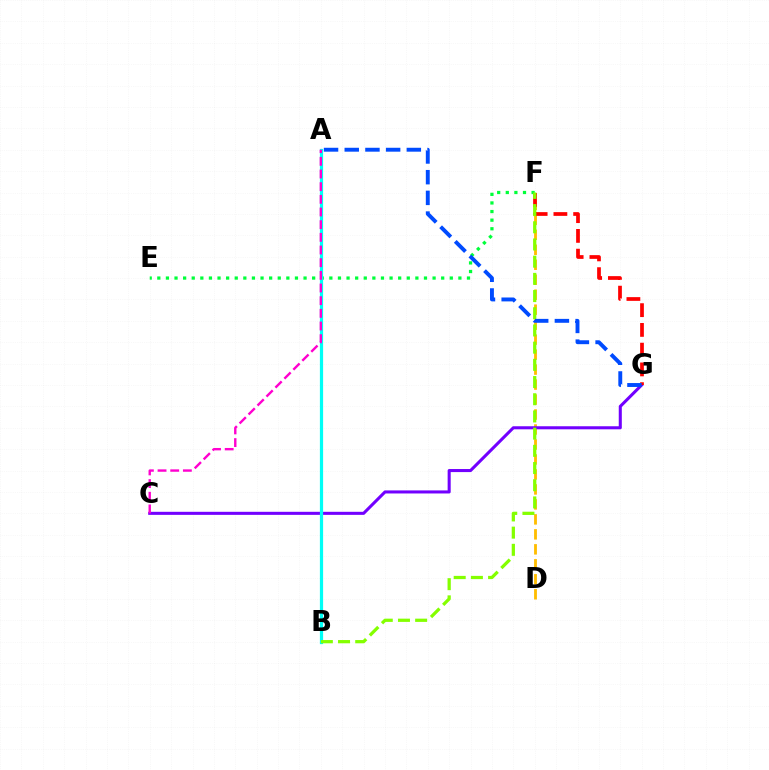{('E', 'F'): [{'color': '#00ff39', 'line_style': 'dotted', 'thickness': 2.34}], ('D', 'F'): [{'color': '#ffbd00', 'line_style': 'dashed', 'thickness': 2.03}], ('C', 'G'): [{'color': '#7200ff', 'line_style': 'solid', 'thickness': 2.2}], ('F', 'G'): [{'color': '#ff0000', 'line_style': 'dashed', 'thickness': 2.68}], ('A', 'B'): [{'color': '#00fff6', 'line_style': 'solid', 'thickness': 2.32}], ('A', 'C'): [{'color': '#ff00cf', 'line_style': 'dashed', 'thickness': 1.72}], ('B', 'F'): [{'color': '#84ff00', 'line_style': 'dashed', 'thickness': 2.34}], ('A', 'G'): [{'color': '#004bff', 'line_style': 'dashed', 'thickness': 2.81}]}